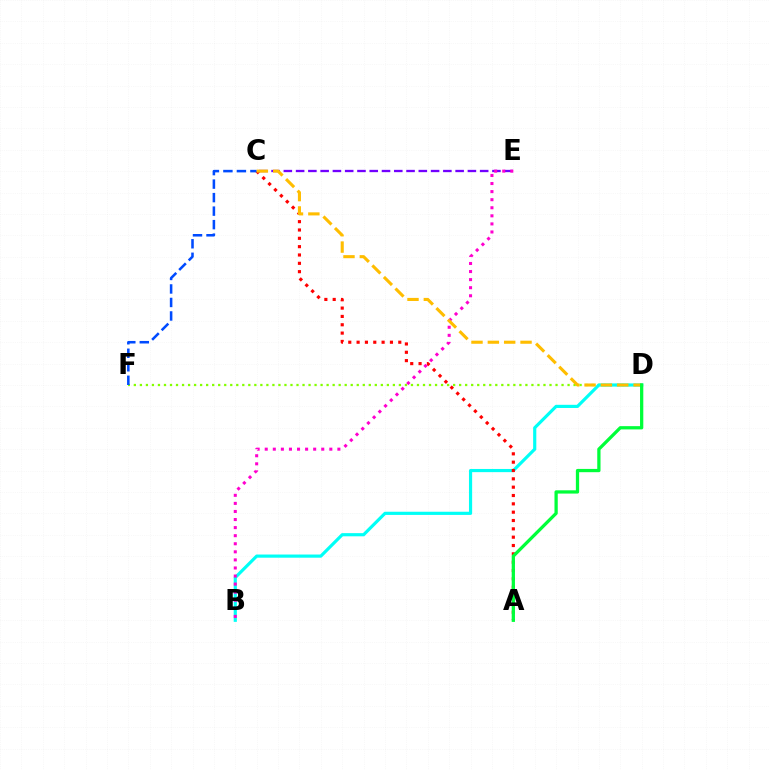{('D', 'F'): [{'color': '#84ff00', 'line_style': 'dotted', 'thickness': 1.64}], ('B', 'D'): [{'color': '#00fff6', 'line_style': 'solid', 'thickness': 2.28}], ('A', 'C'): [{'color': '#ff0000', 'line_style': 'dotted', 'thickness': 2.26}], ('C', 'F'): [{'color': '#004bff', 'line_style': 'dashed', 'thickness': 1.84}], ('C', 'E'): [{'color': '#7200ff', 'line_style': 'dashed', 'thickness': 1.67}], ('B', 'E'): [{'color': '#ff00cf', 'line_style': 'dotted', 'thickness': 2.19}], ('C', 'D'): [{'color': '#ffbd00', 'line_style': 'dashed', 'thickness': 2.22}], ('A', 'D'): [{'color': '#00ff39', 'line_style': 'solid', 'thickness': 2.35}]}